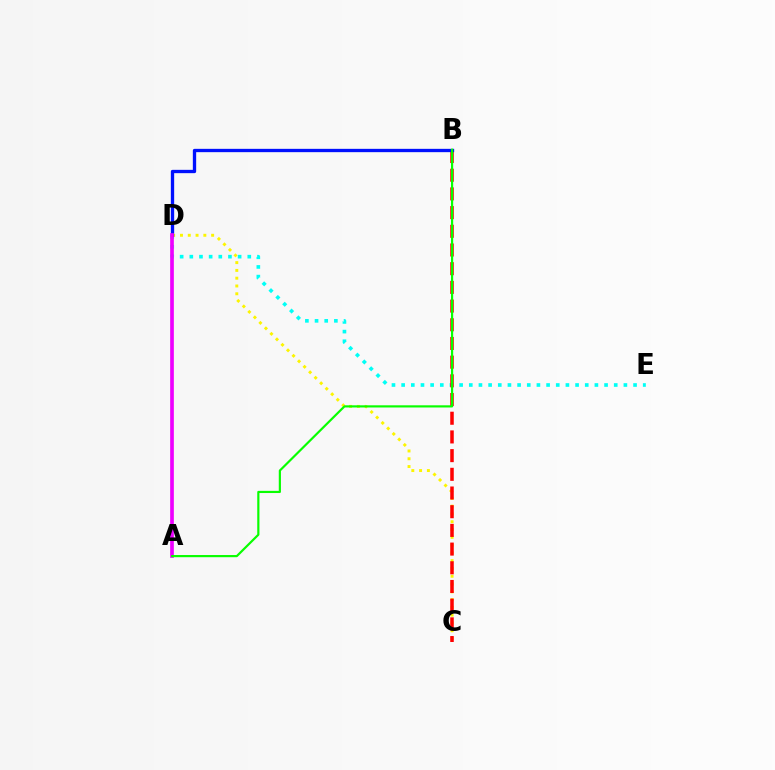{('D', 'E'): [{'color': '#00fff6', 'line_style': 'dotted', 'thickness': 2.63}], ('C', 'D'): [{'color': '#fcf500', 'line_style': 'dotted', 'thickness': 2.12}], ('B', 'C'): [{'color': '#ff0000', 'line_style': 'dashed', 'thickness': 2.54}], ('B', 'D'): [{'color': '#0010ff', 'line_style': 'solid', 'thickness': 2.39}], ('A', 'D'): [{'color': '#ee00ff', 'line_style': 'solid', 'thickness': 2.65}], ('A', 'B'): [{'color': '#08ff00', 'line_style': 'solid', 'thickness': 1.57}]}